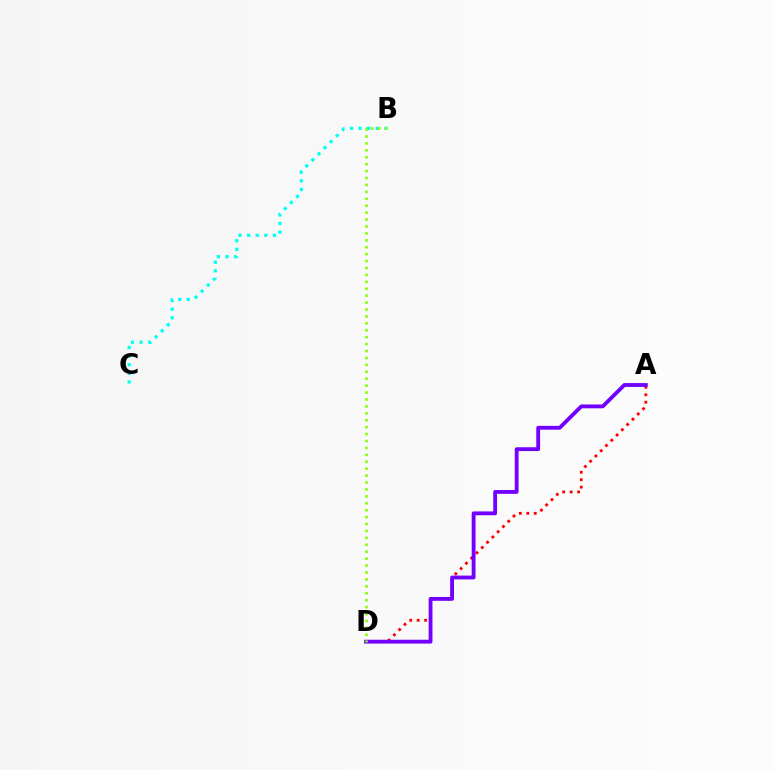{('B', 'C'): [{'color': '#00fff6', 'line_style': 'dotted', 'thickness': 2.34}], ('A', 'D'): [{'color': '#ff0000', 'line_style': 'dotted', 'thickness': 2.02}, {'color': '#7200ff', 'line_style': 'solid', 'thickness': 2.76}], ('B', 'D'): [{'color': '#84ff00', 'line_style': 'dotted', 'thickness': 1.88}]}